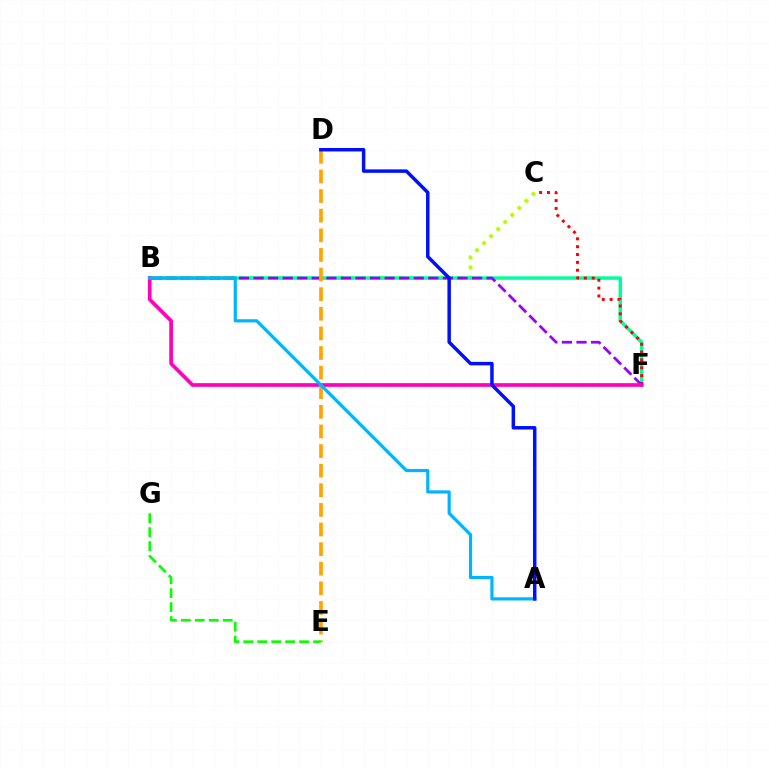{('B', 'C'): [{'color': '#b3ff00', 'line_style': 'dotted', 'thickness': 2.71}], ('B', 'F'): [{'color': '#00ff9d', 'line_style': 'solid', 'thickness': 2.51}, {'color': '#9b00ff', 'line_style': 'dashed', 'thickness': 1.98}, {'color': '#ff00bd', 'line_style': 'solid', 'thickness': 2.66}], ('C', 'F'): [{'color': '#ff0000', 'line_style': 'dotted', 'thickness': 2.13}], ('D', 'E'): [{'color': '#ffa500', 'line_style': 'dashed', 'thickness': 2.66}], ('A', 'B'): [{'color': '#00b5ff', 'line_style': 'solid', 'thickness': 2.29}], ('E', 'G'): [{'color': '#08ff00', 'line_style': 'dashed', 'thickness': 1.9}], ('A', 'D'): [{'color': '#0010ff', 'line_style': 'solid', 'thickness': 2.5}]}